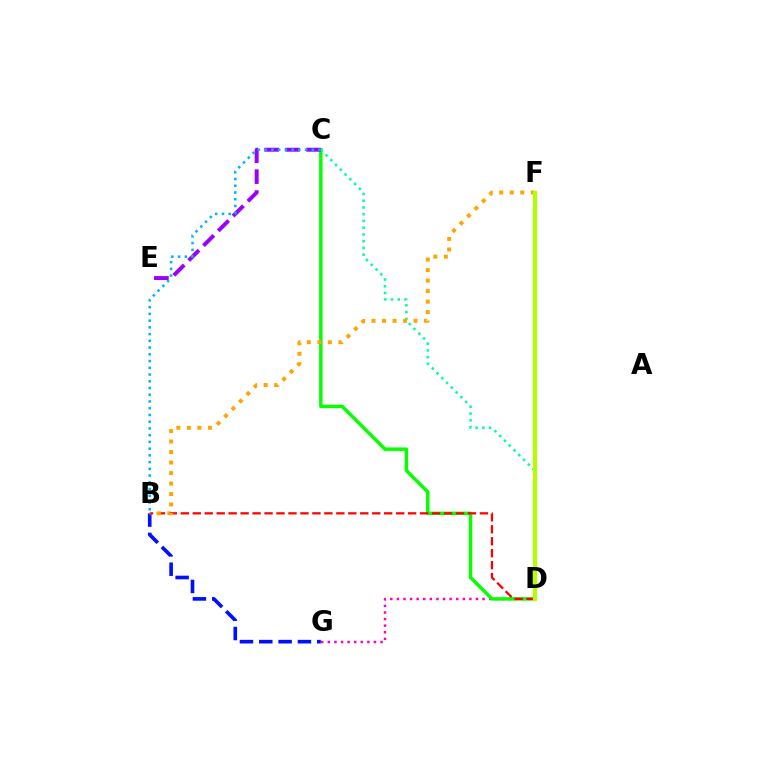{('D', 'G'): [{'color': '#ff00bd', 'line_style': 'dotted', 'thickness': 1.79}], ('C', 'D'): [{'color': '#08ff00', 'line_style': 'solid', 'thickness': 2.5}, {'color': '#00ff9d', 'line_style': 'dotted', 'thickness': 1.83}], ('B', 'G'): [{'color': '#0010ff', 'line_style': 'dashed', 'thickness': 2.63}], ('B', 'D'): [{'color': '#ff0000', 'line_style': 'dashed', 'thickness': 1.63}], ('C', 'E'): [{'color': '#9b00ff', 'line_style': 'dashed', 'thickness': 2.84}], ('B', 'C'): [{'color': '#00b5ff', 'line_style': 'dotted', 'thickness': 1.83}], ('B', 'F'): [{'color': '#ffa500', 'line_style': 'dotted', 'thickness': 2.85}], ('D', 'F'): [{'color': '#b3ff00', 'line_style': 'solid', 'thickness': 3.0}]}